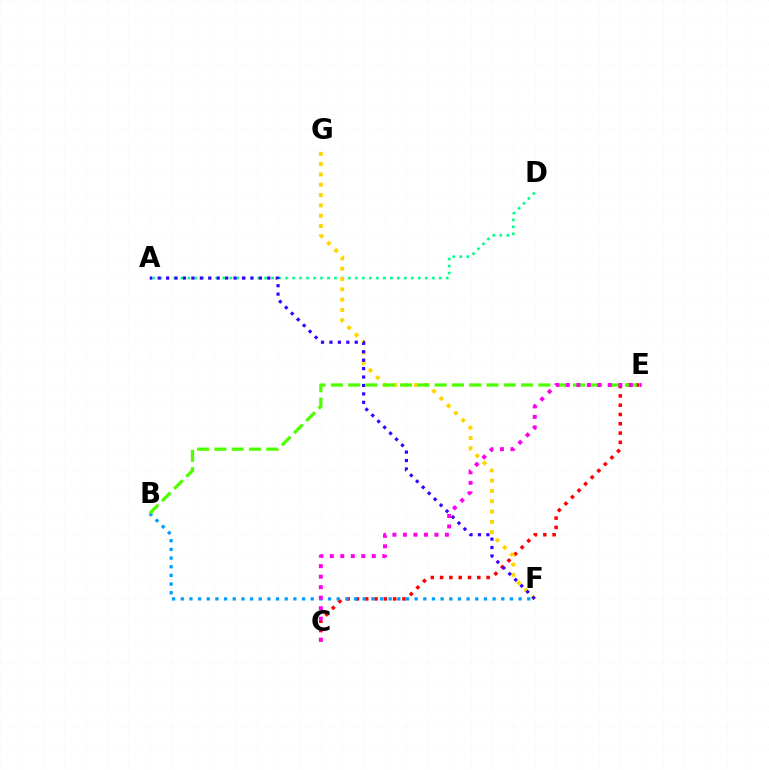{('C', 'E'): [{'color': '#ff0000', 'line_style': 'dotted', 'thickness': 2.53}, {'color': '#ff00ed', 'line_style': 'dotted', 'thickness': 2.85}], ('A', 'D'): [{'color': '#00ff86', 'line_style': 'dotted', 'thickness': 1.9}], ('B', 'F'): [{'color': '#009eff', 'line_style': 'dotted', 'thickness': 2.35}], ('F', 'G'): [{'color': '#ffd500', 'line_style': 'dotted', 'thickness': 2.8}], ('B', 'E'): [{'color': '#4fff00', 'line_style': 'dashed', 'thickness': 2.35}], ('A', 'F'): [{'color': '#3700ff', 'line_style': 'dotted', 'thickness': 2.29}]}